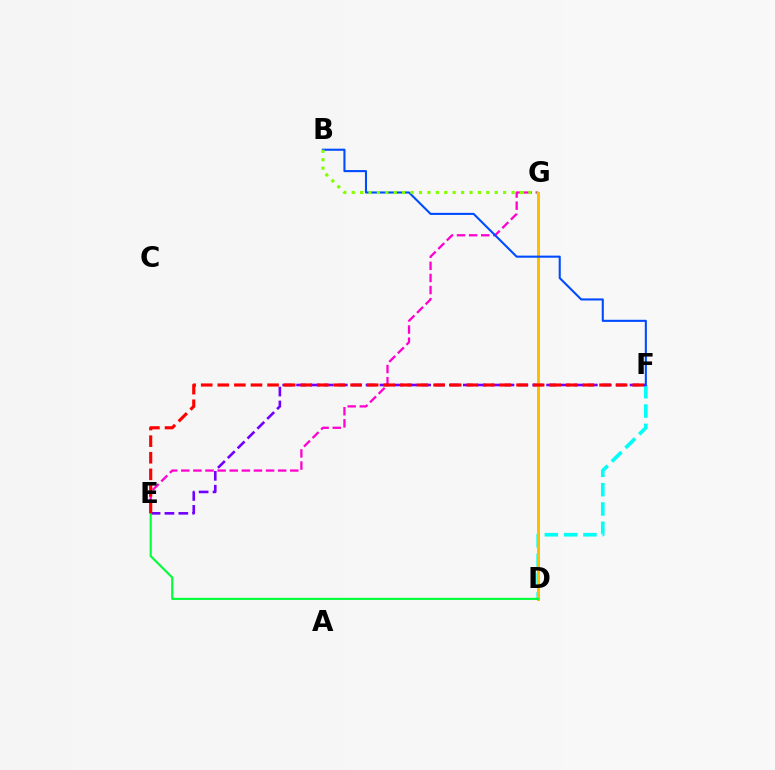{('E', 'G'): [{'color': '#ff00cf', 'line_style': 'dashed', 'thickness': 1.65}], ('D', 'F'): [{'color': '#00fff6', 'line_style': 'dashed', 'thickness': 2.62}], ('E', 'F'): [{'color': '#7200ff', 'line_style': 'dashed', 'thickness': 1.89}, {'color': '#ff0000', 'line_style': 'dashed', 'thickness': 2.25}], ('D', 'G'): [{'color': '#ffbd00', 'line_style': 'solid', 'thickness': 2.16}], ('B', 'F'): [{'color': '#004bff', 'line_style': 'solid', 'thickness': 1.5}], ('D', 'E'): [{'color': '#00ff39', 'line_style': 'solid', 'thickness': 1.53}], ('B', 'G'): [{'color': '#84ff00', 'line_style': 'dotted', 'thickness': 2.29}]}